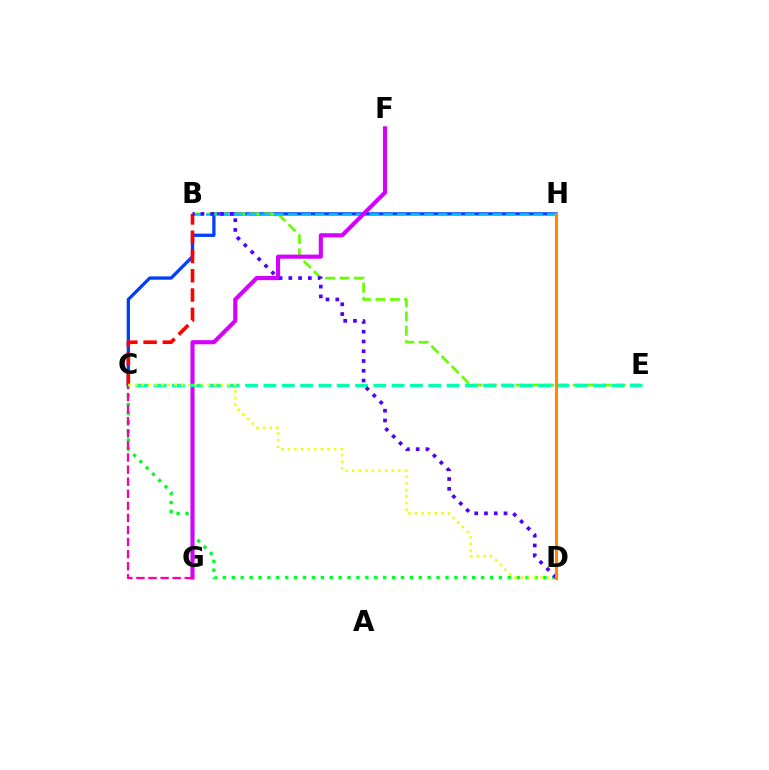{('C', 'D'): [{'color': '#00ff27', 'line_style': 'dotted', 'thickness': 2.42}, {'color': '#eeff00', 'line_style': 'dotted', 'thickness': 1.79}], ('C', 'H'): [{'color': '#003fff', 'line_style': 'solid', 'thickness': 2.37}], ('B', 'E'): [{'color': '#66ff00', 'line_style': 'dashed', 'thickness': 1.95}], ('B', 'H'): [{'color': '#00c7ff', 'line_style': 'dashed', 'thickness': 1.85}], ('F', 'G'): [{'color': '#d600ff', 'line_style': 'solid', 'thickness': 2.96}], ('B', 'C'): [{'color': '#ff0000', 'line_style': 'dashed', 'thickness': 2.62}], ('C', 'G'): [{'color': '#ff00a0', 'line_style': 'dashed', 'thickness': 1.64}], ('C', 'E'): [{'color': '#00ffaf', 'line_style': 'dashed', 'thickness': 2.49}], ('B', 'D'): [{'color': '#4f00ff', 'line_style': 'dotted', 'thickness': 2.65}], ('D', 'H'): [{'color': '#ff8800', 'line_style': 'solid', 'thickness': 2.22}]}